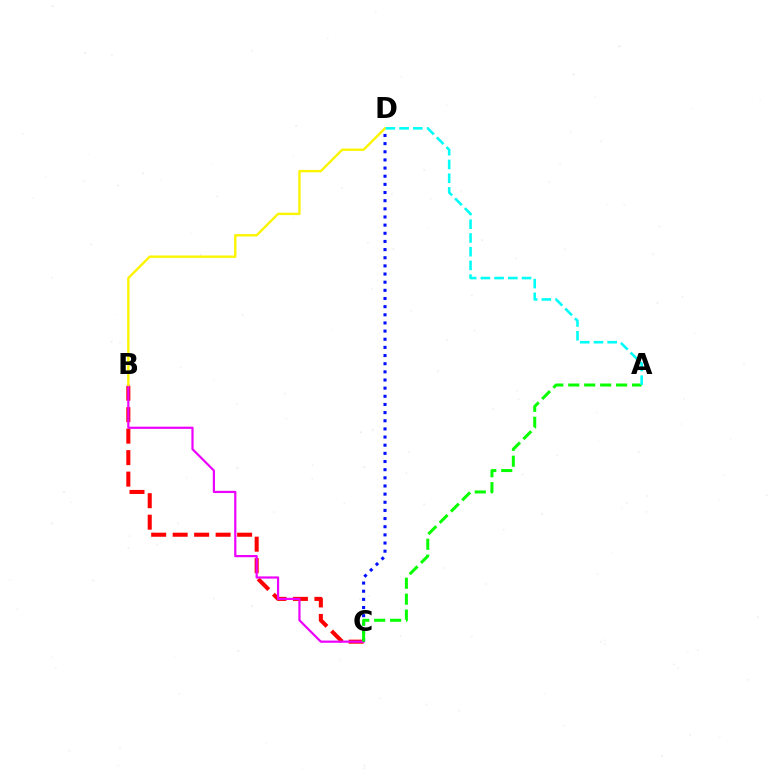{('B', 'C'): [{'color': '#ff0000', 'line_style': 'dashed', 'thickness': 2.92}, {'color': '#ee00ff', 'line_style': 'solid', 'thickness': 1.59}], ('C', 'D'): [{'color': '#0010ff', 'line_style': 'dotted', 'thickness': 2.21}], ('A', 'C'): [{'color': '#08ff00', 'line_style': 'dashed', 'thickness': 2.17}], ('B', 'D'): [{'color': '#fcf500', 'line_style': 'solid', 'thickness': 1.72}], ('A', 'D'): [{'color': '#00fff6', 'line_style': 'dashed', 'thickness': 1.87}]}